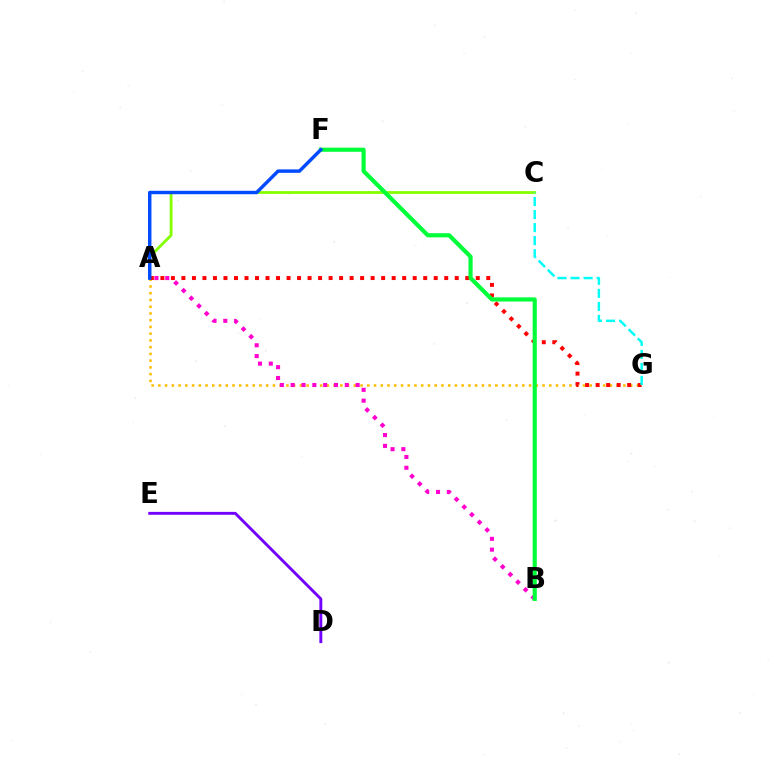{('A', 'G'): [{'color': '#ffbd00', 'line_style': 'dotted', 'thickness': 1.83}, {'color': '#ff0000', 'line_style': 'dotted', 'thickness': 2.86}], ('A', 'B'): [{'color': '#ff00cf', 'line_style': 'dotted', 'thickness': 2.94}], ('A', 'C'): [{'color': '#84ff00', 'line_style': 'solid', 'thickness': 2.01}], ('B', 'F'): [{'color': '#00ff39', 'line_style': 'solid', 'thickness': 2.99}], ('C', 'G'): [{'color': '#00fff6', 'line_style': 'dashed', 'thickness': 1.77}], ('A', 'F'): [{'color': '#004bff', 'line_style': 'solid', 'thickness': 2.48}], ('D', 'E'): [{'color': '#7200ff', 'line_style': 'solid', 'thickness': 2.08}]}